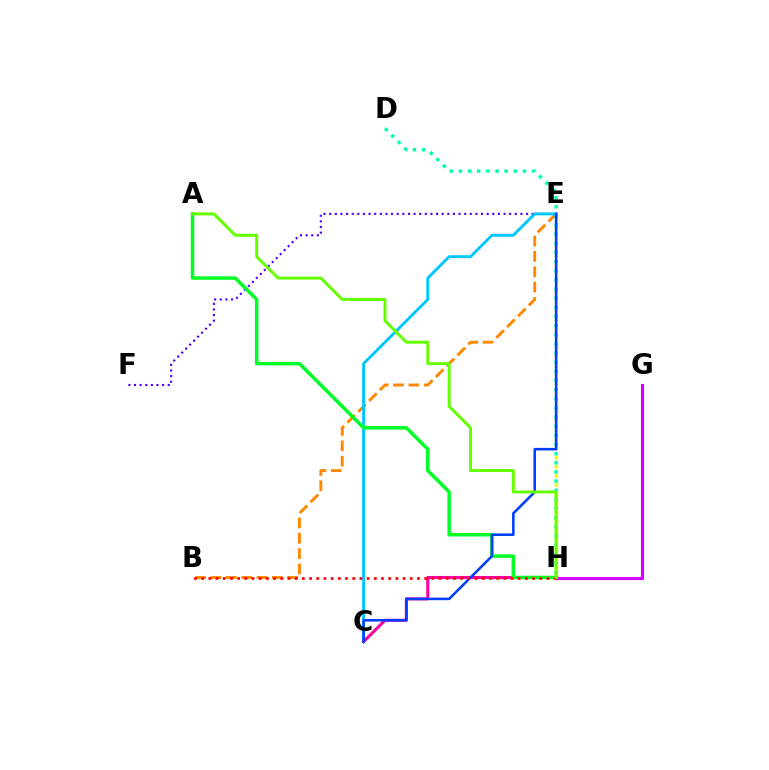{('B', 'E'): [{'color': '#ff8800', 'line_style': 'dashed', 'thickness': 2.08}], ('E', 'F'): [{'color': '#4f00ff', 'line_style': 'dotted', 'thickness': 1.53}], ('E', 'H'): [{'color': '#eeff00', 'line_style': 'dotted', 'thickness': 2.49}], ('D', 'H'): [{'color': '#00ffaf', 'line_style': 'dotted', 'thickness': 2.48}], ('C', 'E'): [{'color': '#00c7ff', 'line_style': 'solid', 'thickness': 2.09}, {'color': '#003fff', 'line_style': 'solid', 'thickness': 1.84}], ('C', 'H'): [{'color': '#ff00a0', 'line_style': 'solid', 'thickness': 2.22}], ('G', 'H'): [{'color': '#d600ff', 'line_style': 'solid', 'thickness': 2.26}], ('A', 'H'): [{'color': '#00ff27', 'line_style': 'solid', 'thickness': 2.51}, {'color': '#66ff00', 'line_style': 'solid', 'thickness': 2.13}], ('B', 'H'): [{'color': '#ff0000', 'line_style': 'dotted', 'thickness': 1.95}]}